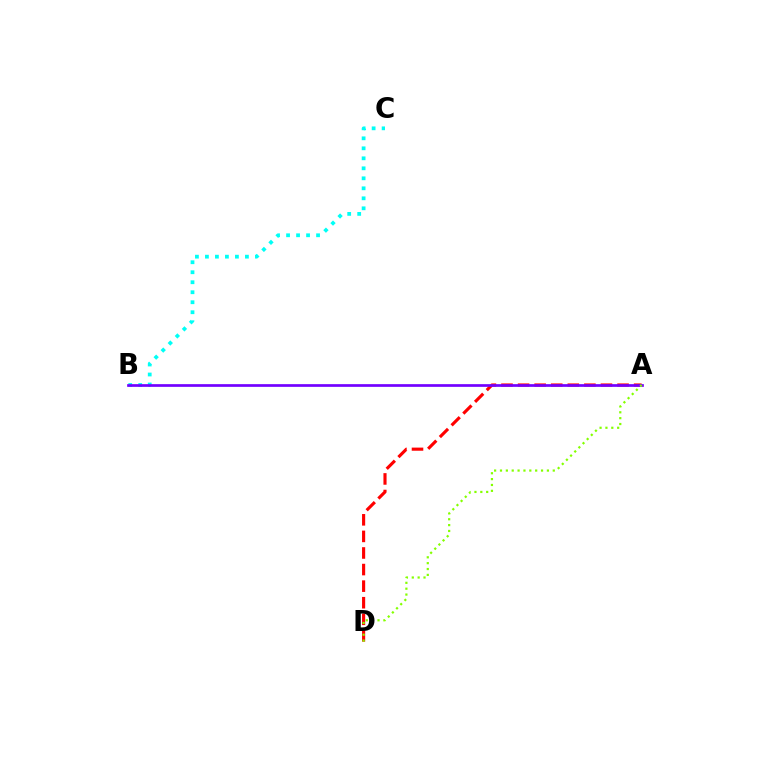{('B', 'C'): [{'color': '#00fff6', 'line_style': 'dotted', 'thickness': 2.72}], ('A', 'D'): [{'color': '#ff0000', 'line_style': 'dashed', 'thickness': 2.25}, {'color': '#84ff00', 'line_style': 'dotted', 'thickness': 1.59}], ('A', 'B'): [{'color': '#7200ff', 'line_style': 'solid', 'thickness': 1.94}]}